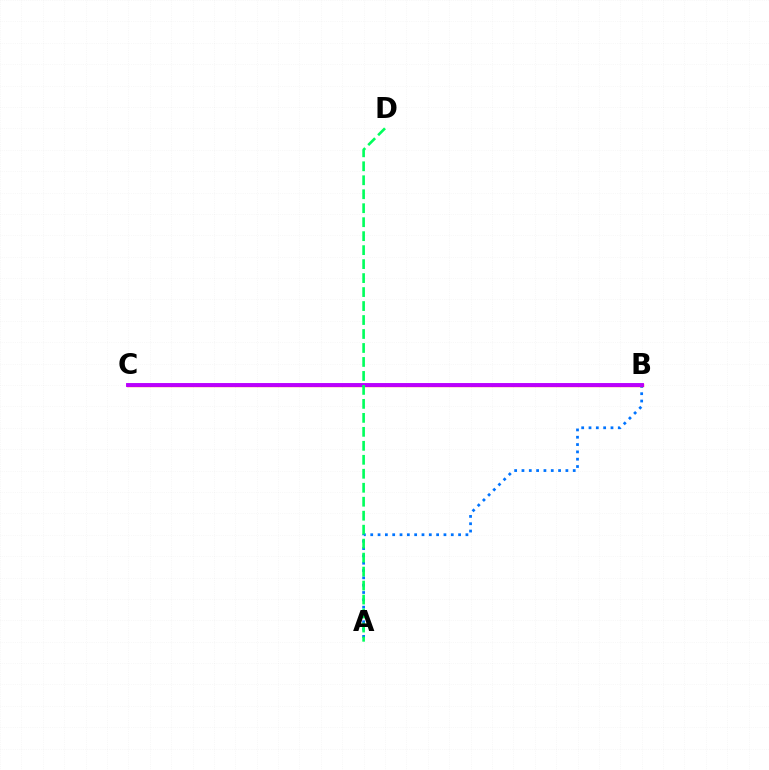{('A', 'B'): [{'color': '#0074ff', 'line_style': 'dotted', 'thickness': 1.99}], ('B', 'C'): [{'color': '#ff0000', 'line_style': 'solid', 'thickness': 2.37}, {'color': '#d1ff00', 'line_style': 'dotted', 'thickness': 1.78}, {'color': '#b900ff', 'line_style': 'solid', 'thickness': 2.8}], ('A', 'D'): [{'color': '#00ff5c', 'line_style': 'dashed', 'thickness': 1.9}]}